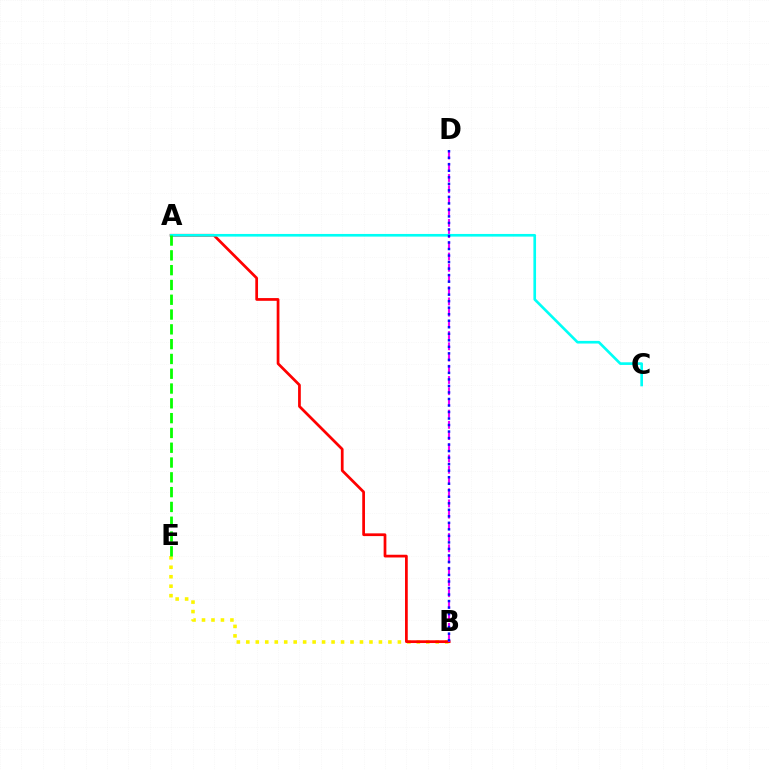{('B', 'E'): [{'color': '#fcf500', 'line_style': 'dotted', 'thickness': 2.57}], ('A', 'B'): [{'color': '#ff0000', 'line_style': 'solid', 'thickness': 1.97}], ('B', 'D'): [{'color': '#ee00ff', 'line_style': 'dashed', 'thickness': 1.52}, {'color': '#0010ff', 'line_style': 'dotted', 'thickness': 1.77}], ('A', 'C'): [{'color': '#00fff6', 'line_style': 'solid', 'thickness': 1.91}], ('A', 'E'): [{'color': '#08ff00', 'line_style': 'dashed', 'thickness': 2.01}]}